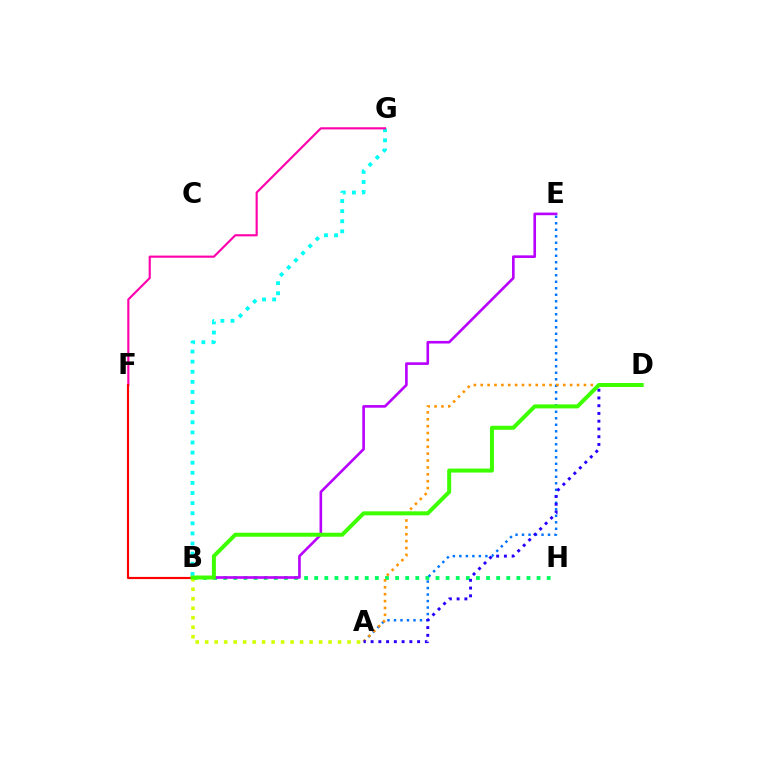{('B', 'H'): [{'color': '#00ff5c', 'line_style': 'dotted', 'thickness': 2.75}], ('B', 'G'): [{'color': '#00fff6', 'line_style': 'dotted', 'thickness': 2.74}], ('A', 'E'): [{'color': '#0074ff', 'line_style': 'dotted', 'thickness': 1.77}], ('A', 'D'): [{'color': '#ff9400', 'line_style': 'dotted', 'thickness': 1.87}, {'color': '#2500ff', 'line_style': 'dotted', 'thickness': 2.11}], ('F', 'G'): [{'color': '#ff00ac', 'line_style': 'solid', 'thickness': 1.55}], ('B', 'F'): [{'color': '#ff0000', 'line_style': 'solid', 'thickness': 1.56}], ('A', 'B'): [{'color': '#d1ff00', 'line_style': 'dotted', 'thickness': 2.58}], ('B', 'E'): [{'color': '#b900ff', 'line_style': 'solid', 'thickness': 1.89}], ('B', 'D'): [{'color': '#3dff00', 'line_style': 'solid', 'thickness': 2.87}]}